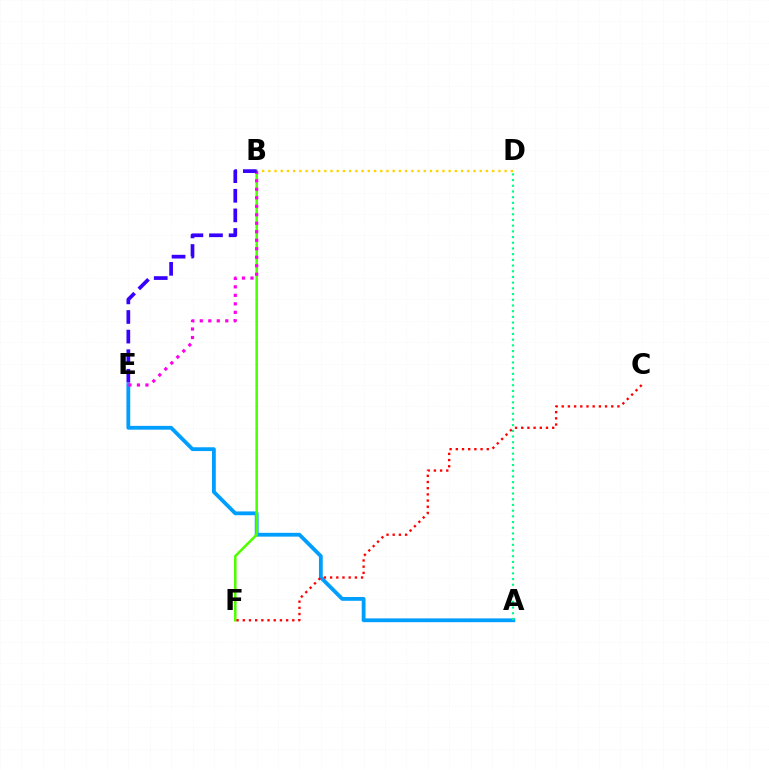{('A', 'E'): [{'color': '#009eff', 'line_style': 'solid', 'thickness': 2.74}], ('B', 'D'): [{'color': '#ffd500', 'line_style': 'dotted', 'thickness': 1.69}], ('B', 'F'): [{'color': '#4fff00', 'line_style': 'solid', 'thickness': 1.83}], ('A', 'D'): [{'color': '#00ff86', 'line_style': 'dotted', 'thickness': 1.55}], ('C', 'F'): [{'color': '#ff0000', 'line_style': 'dotted', 'thickness': 1.68}], ('B', 'E'): [{'color': '#ff00ed', 'line_style': 'dotted', 'thickness': 2.31}, {'color': '#3700ff', 'line_style': 'dashed', 'thickness': 2.66}]}